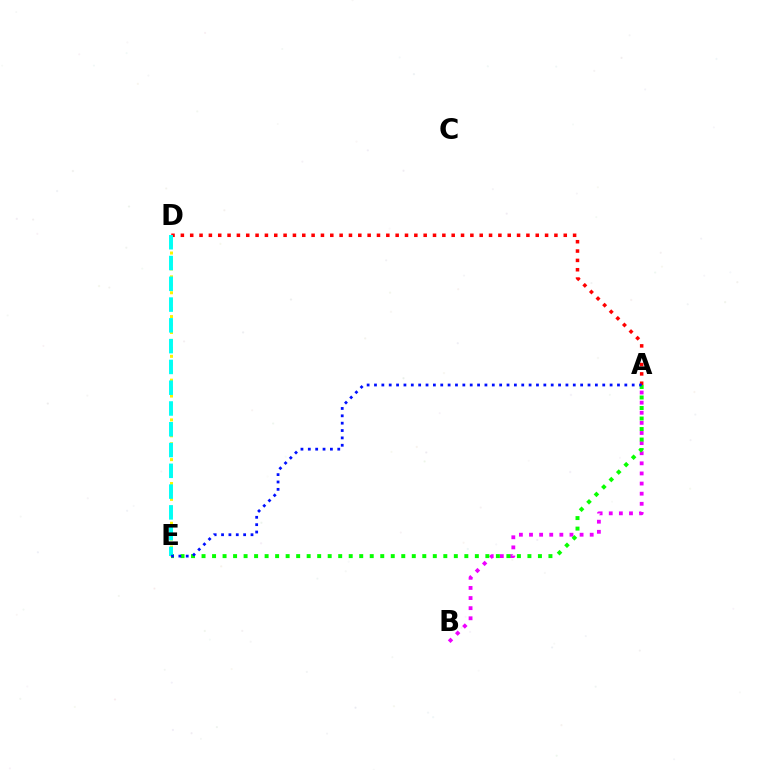{('A', 'B'): [{'color': '#ee00ff', 'line_style': 'dotted', 'thickness': 2.75}], ('A', 'E'): [{'color': '#08ff00', 'line_style': 'dotted', 'thickness': 2.86}, {'color': '#0010ff', 'line_style': 'dotted', 'thickness': 2.0}], ('D', 'E'): [{'color': '#fcf500', 'line_style': 'dotted', 'thickness': 2.16}, {'color': '#00fff6', 'line_style': 'dashed', 'thickness': 2.82}], ('A', 'D'): [{'color': '#ff0000', 'line_style': 'dotted', 'thickness': 2.54}]}